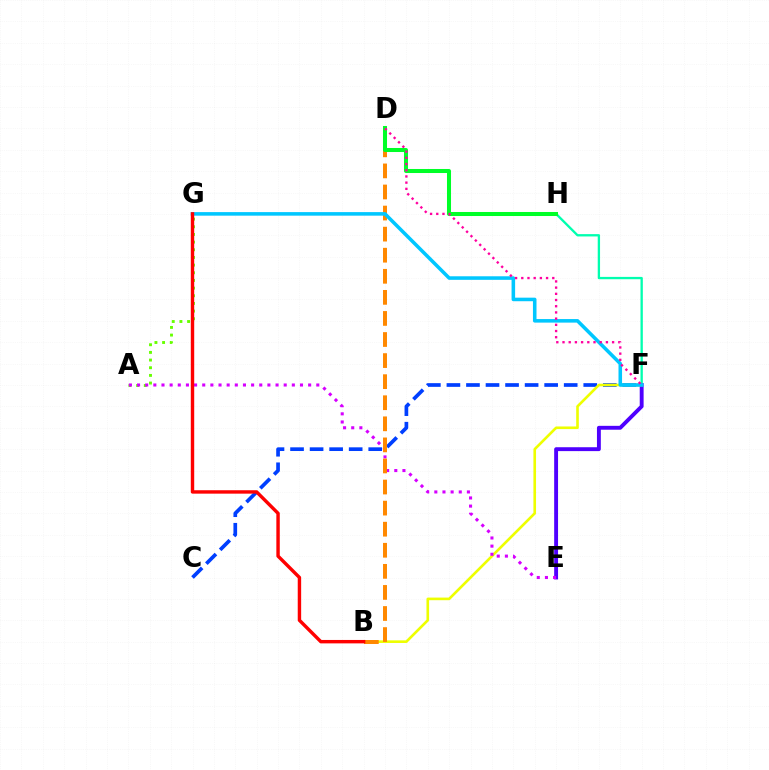{('A', 'G'): [{'color': '#66ff00', 'line_style': 'dotted', 'thickness': 2.08}], ('C', 'F'): [{'color': '#003fff', 'line_style': 'dashed', 'thickness': 2.66}], ('F', 'H'): [{'color': '#00ffaf', 'line_style': 'solid', 'thickness': 1.67}], ('E', 'F'): [{'color': '#4f00ff', 'line_style': 'solid', 'thickness': 2.8}], ('B', 'F'): [{'color': '#eeff00', 'line_style': 'solid', 'thickness': 1.89}], ('A', 'E'): [{'color': '#d600ff', 'line_style': 'dotted', 'thickness': 2.21}], ('B', 'D'): [{'color': '#ff8800', 'line_style': 'dashed', 'thickness': 2.86}], ('F', 'G'): [{'color': '#00c7ff', 'line_style': 'solid', 'thickness': 2.56}], ('D', 'H'): [{'color': '#00ff27', 'line_style': 'solid', 'thickness': 2.91}], ('D', 'F'): [{'color': '#ff00a0', 'line_style': 'dotted', 'thickness': 1.68}], ('B', 'G'): [{'color': '#ff0000', 'line_style': 'solid', 'thickness': 2.46}]}